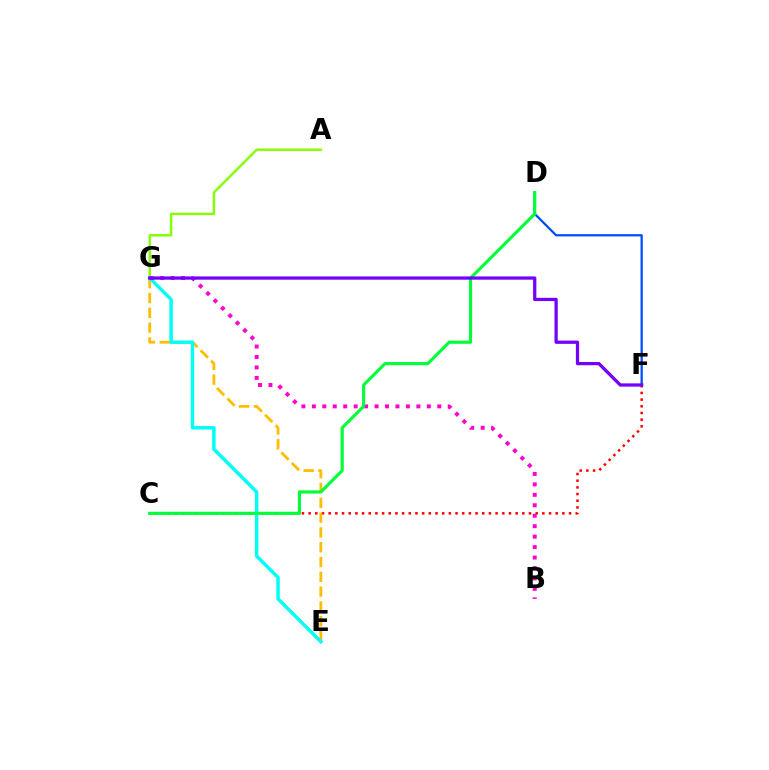{('C', 'F'): [{'color': '#ff0000', 'line_style': 'dotted', 'thickness': 1.81}], ('E', 'G'): [{'color': '#ffbd00', 'line_style': 'dashed', 'thickness': 2.01}, {'color': '#00fff6', 'line_style': 'solid', 'thickness': 2.48}], ('A', 'G'): [{'color': '#84ff00', 'line_style': 'solid', 'thickness': 1.75}], ('D', 'F'): [{'color': '#004bff', 'line_style': 'solid', 'thickness': 1.63}], ('B', 'G'): [{'color': '#ff00cf', 'line_style': 'dotted', 'thickness': 2.84}], ('C', 'D'): [{'color': '#00ff39', 'line_style': 'solid', 'thickness': 2.26}], ('F', 'G'): [{'color': '#7200ff', 'line_style': 'solid', 'thickness': 2.35}]}